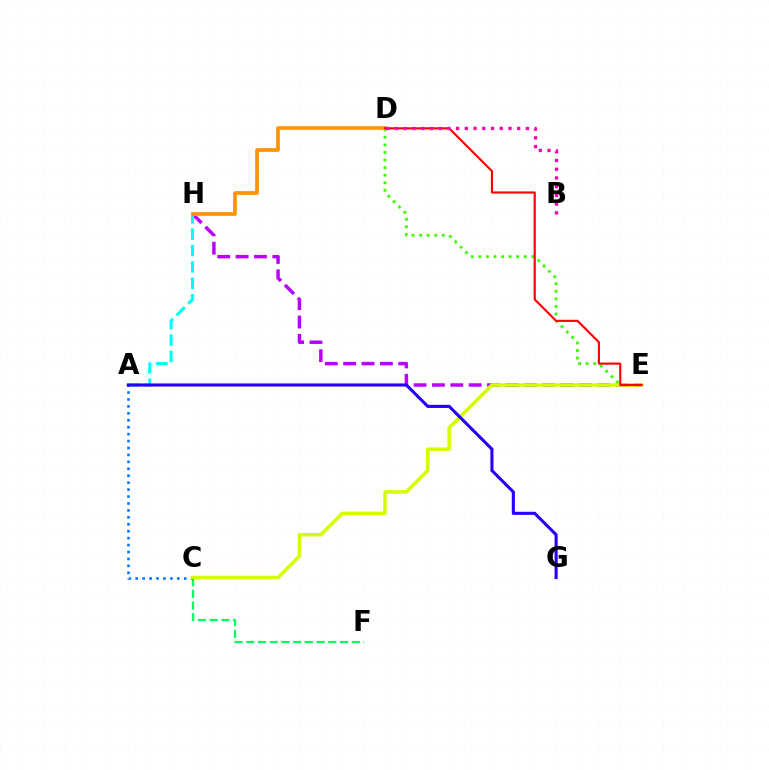{('E', 'H'): [{'color': '#b900ff', 'line_style': 'dashed', 'thickness': 2.49}], ('C', 'F'): [{'color': '#00ff5c', 'line_style': 'dashed', 'thickness': 1.59}], ('A', 'H'): [{'color': '#00fff6', 'line_style': 'dashed', 'thickness': 2.23}], ('A', 'C'): [{'color': '#0074ff', 'line_style': 'dotted', 'thickness': 1.88}], ('D', 'E'): [{'color': '#3dff00', 'line_style': 'dotted', 'thickness': 2.06}, {'color': '#ff0000', 'line_style': 'solid', 'thickness': 1.54}], ('C', 'E'): [{'color': '#d1ff00', 'line_style': 'solid', 'thickness': 2.51}], ('D', 'H'): [{'color': '#ff9400', 'line_style': 'solid', 'thickness': 2.68}], ('A', 'G'): [{'color': '#2500ff', 'line_style': 'solid', 'thickness': 2.24}], ('B', 'D'): [{'color': '#ff00ac', 'line_style': 'dotted', 'thickness': 2.37}]}